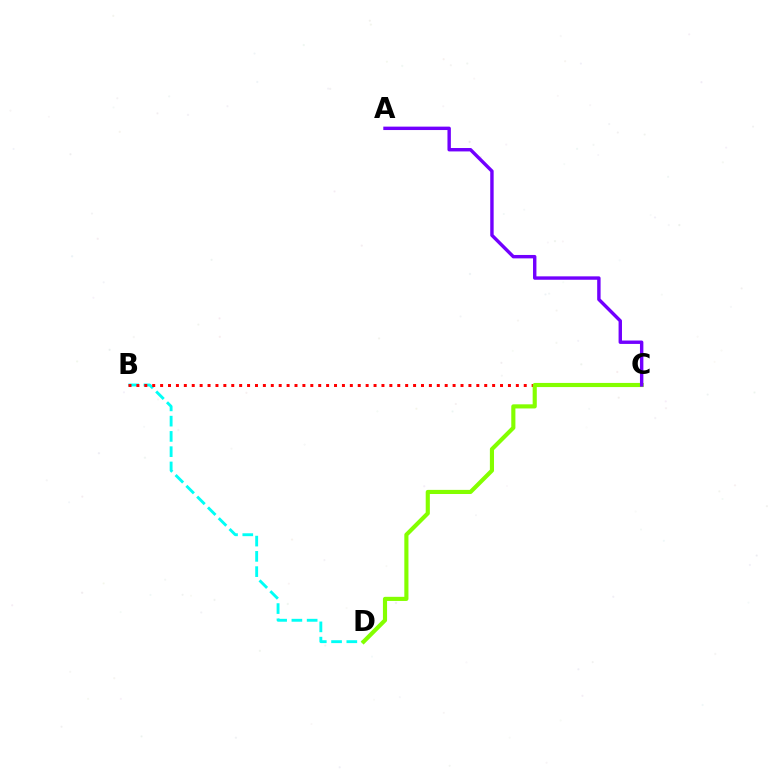{('B', 'D'): [{'color': '#00fff6', 'line_style': 'dashed', 'thickness': 2.07}], ('B', 'C'): [{'color': '#ff0000', 'line_style': 'dotted', 'thickness': 2.15}], ('C', 'D'): [{'color': '#84ff00', 'line_style': 'solid', 'thickness': 2.97}], ('A', 'C'): [{'color': '#7200ff', 'line_style': 'solid', 'thickness': 2.45}]}